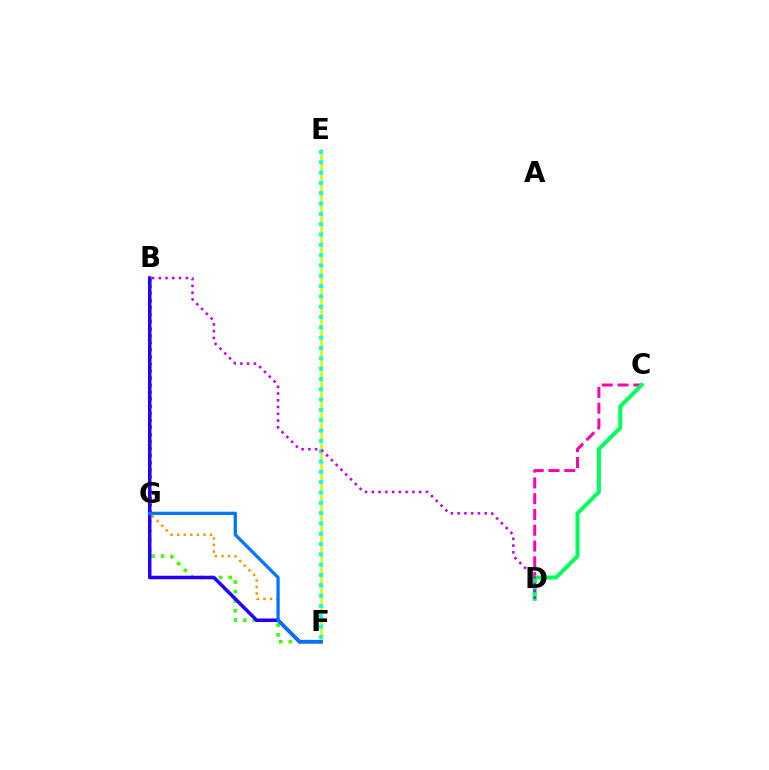{('C', 'D'): [{'color': '#ff00ac', 'line_style': 'dashed', 'thickness': 2.14}, {'color': '#00ff5c', 'line_style': 'solid', 'thickness': 2.89}], ('B', 'F'): [{'color': '#ff9400', 'line_style': 'dotted', 'thickness': 1.78}, {'color': '#3dff00', 'line_style': 'dotted', 'thickness': 2.6}, {'color': '#2500ff', 'line_style': 'solid', 'thickness': 2.53}], ('B', 'G'): [{'color': '#ff0000', 'line_style': 'dotted', 'thickness': 1.92}], ('E', 'F'): [{'color': '#d1ff00', 'line_style': 'solid', 'thickness': 1.91}, {'color': '#00fff6', 'line_style': 'dotted', 'thickness': 2.8}], ('B', 'D'): [{'color': '#b900ff', 'line_style': 'dotted', 'thickness': 1.84}], ('F', 'G'): [{'color': '#0074ff', 'line_style': 'solid', 'thickness': 2.34}]}